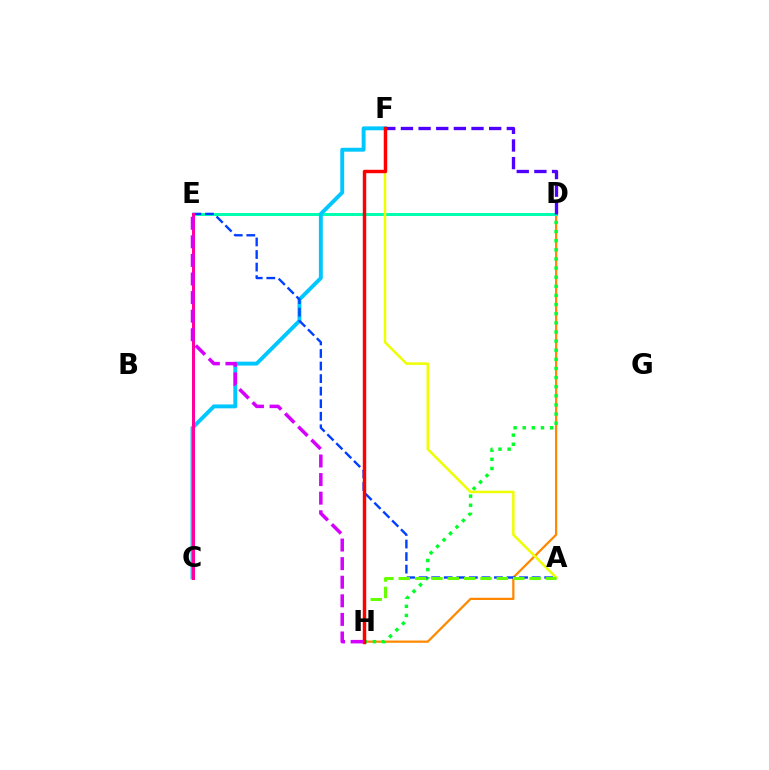{('D', 'H'): [{'color': '#ff8800', 'line_style': 'solid', 'thickness': 1.61}, {'color': '#00ff27', 'line_style': 'dotted', 'thickness': 2.48}], ('D', 'E'): [{'color': '#00ffaf', 'line_style': 'solid', 'thickness': 2.13}], ('A', 'F'): [{'color': '#eeff00', 'line_style': 'solid', 'thickness': 1.8}], ('C', 'F'): [{'color': '#00c7ff', 'line_style': 'solid', 'thickness': 2.81}], ('A', 'E'): [{'color': '#003fff', 'line_style': 'dashed', 'thickness': 1.71}], ('A', 'H'): [{'color': '#66ff00', 'line_style': 'dashed', 'thickness': 2.22}], ('C', 'E'): [{'color': '#ff00a0', 'line_style': 'solid', 'thickness': 2.17}], ('D', 'F'): [{'color': '#4f00ff', 'line_style': 'dashed', 'thickness': 2.4}], ('F', 'H'): [{'color': '#ff0000', 'line_style': 'solid', 'thickness': 2.48}], ('E', 'H'): [{'color': '#d600ff', 'line_style': 'dashed', 'thickness': 2.52}]}